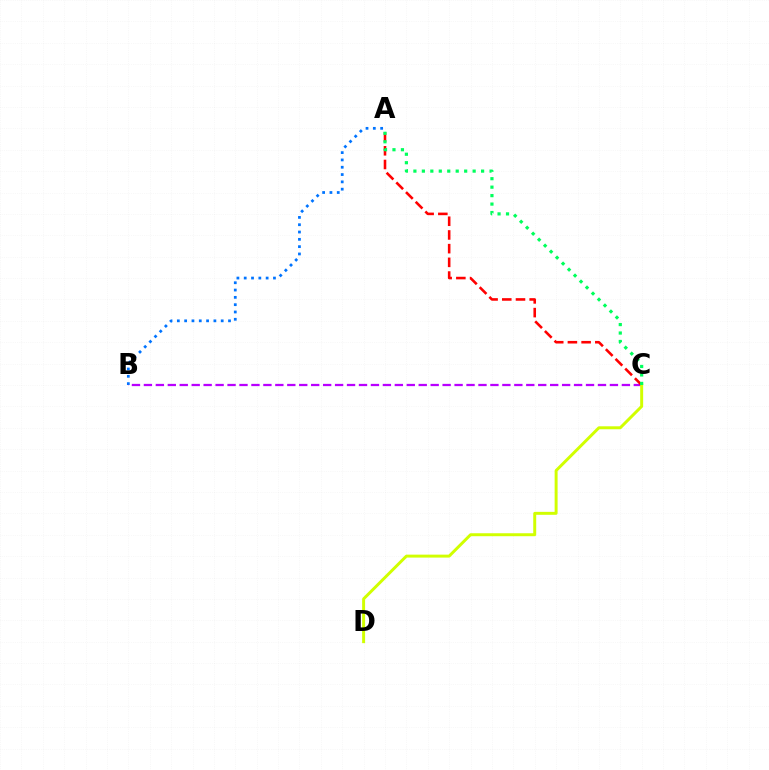{('A', 'B'): [{'color': '#0074ff', 'line_style': 'dotted', 'thickness': 1.99}], ('B', 'C'): [{'color': '#b900ff', 'line_style': 'dashed', 'thickness': 1.62}], ('A', 'C'): [{'color': '#ff0000', 'line_style': 'dashed', 'thickness': 1.86}, {'color': '#00ff5c', 'line_style': 'dotted', 'thickness': 2.3}], ('C', 'D'): [{'color': '#d1ff00', 'line_style': 'solid', 'thickness': 2.13}]}